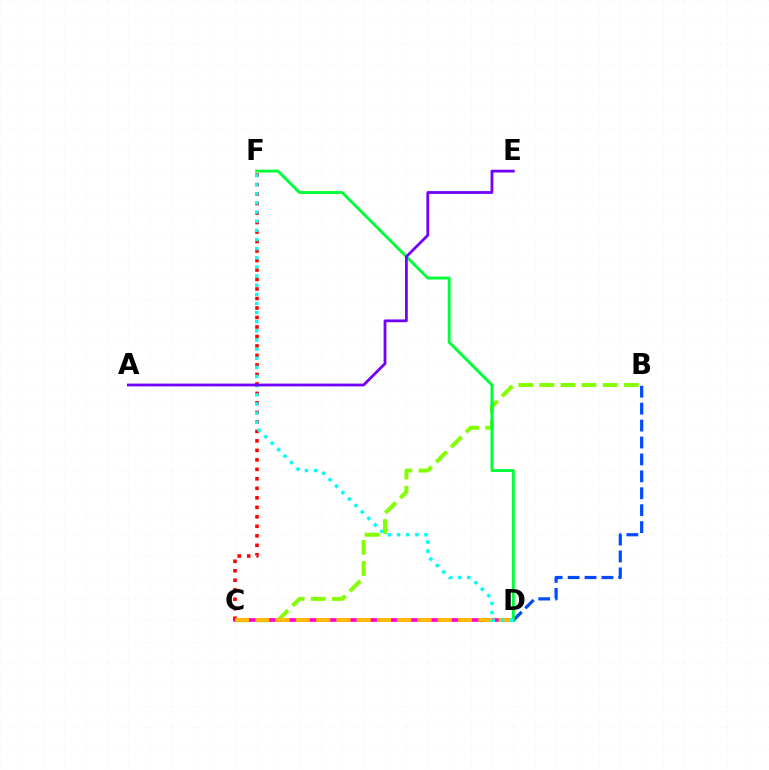{('B', 'C'): [{'color': '#84ff00', 'line_style': 'dashed', 'thickness': 2.87}], ('C', 'D'): [{'color': '#ff00cf', 'line_style': 'solid', 'thickness': 2.66}, {'color': '#ffbd00', 'line_style': 'dashed', 'thickness': 2.75}], ('B', 'D'): [{'color': '#004bff', 'line_style': 'dashed', 'thickness': 2.3}], ('D', 'F'): [{'color': '#00ff39', 'line_style': 'solid', 'thickness': 2.08}, {'color': '#00fff6', 'line_style': 'dotted', 'thickness': 2.48}], ('C', 'F'): [{'color': '#ff0000', 'line_style': 'dotted', 'thickness': 2.58}], ('A', 'E'): [{'color': '#7200ff', 'line_style': 'solid', 'thickness': 2.01}]}